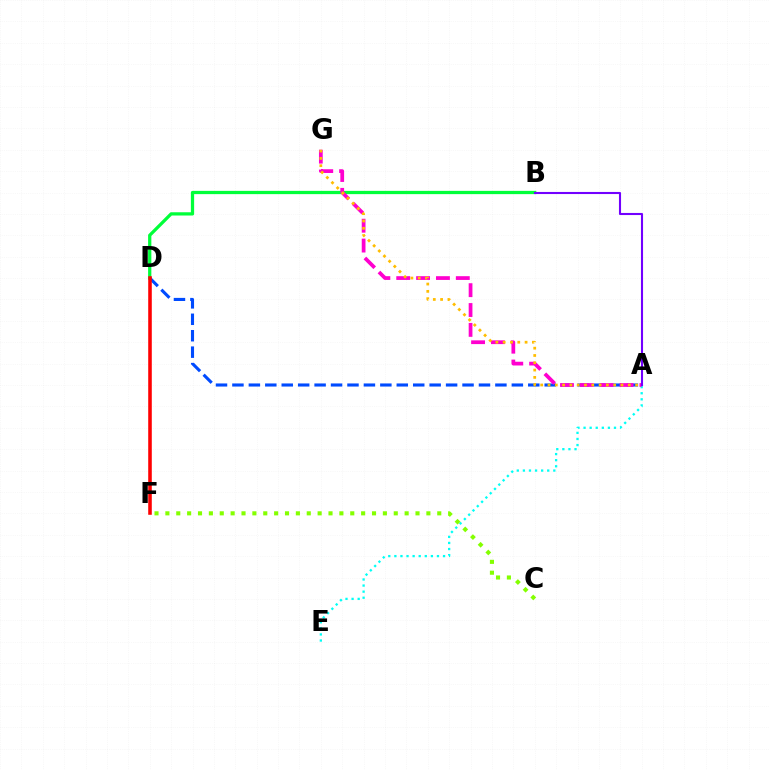{('B', 'D'): [{'color': '#00ff39', 'line_style': 'solid', 'thickness': 2.35}], ('A', 'D'): [{'color': '#004bff', 'line_style': 'dashed', 'thickness': 2.23}], ('A', 'E'): [{'color': '#00fff6', 'line_style': 'dotted', 'thickness': 1.65}], ('A', 'G'): [{'color': '#ff00cf', 'line_style': 'dashed', 'thickness': 2.7}, {'color': '#ffbd00', 'line_style': 'dotted', 'thickness': 1.98}], ('C', 'F'): [{'color': '#84ff00', 'line_style': 'dotted', 'thickness': 2.95}], ('A', 'B'): [{'color': '#7200ff', 'line_style': 'solid', 'thickness': 1.51}], ('D', 'F'): [{'color': '#ff0000', 'line_style': 'solid', 'thickness': 2.57}]}